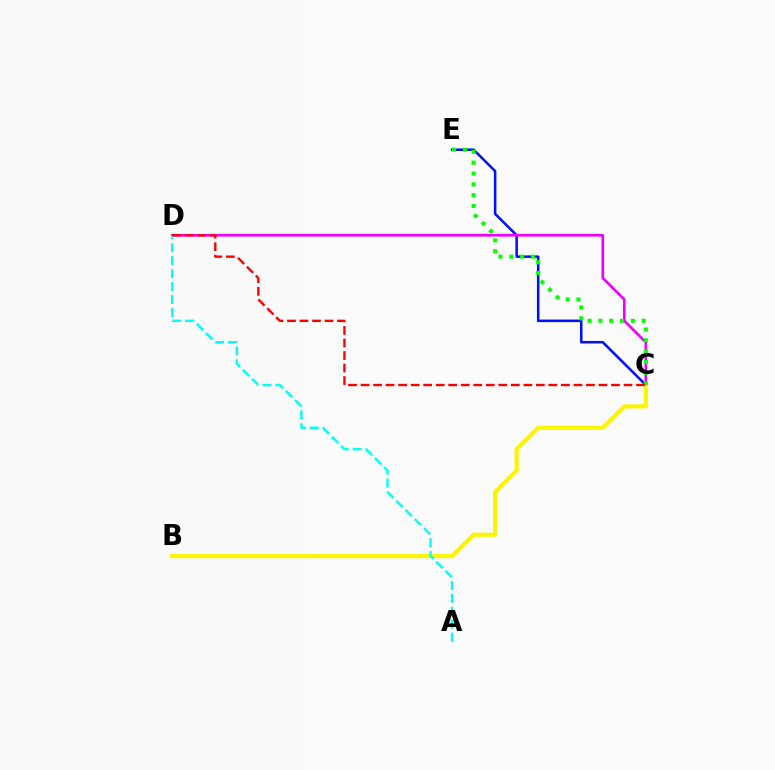{('C', 'E'): [{'color': '#0010ff', 'line_style': 'solid', 'thickness': 1.83}, {'color': '#08ff00', 'line_style': 'dotted', 'thickness': 2.94}], ('C', 'D'): [{'color': '#ee00ff', 'line_style': 'solid', 'thickness': 1.9}, {'color': '#ff0000', 'line_style': 'dashed', 'thickness': 1.7}], ('B', 'C'): [{'color': '#fcf500', 'line_style': 'solid', 'thickness': 2.98}], ('A', 'D'): [{'color': '#00fff6', 'line_style': 'dashed', 'thickness': 1.76}]}